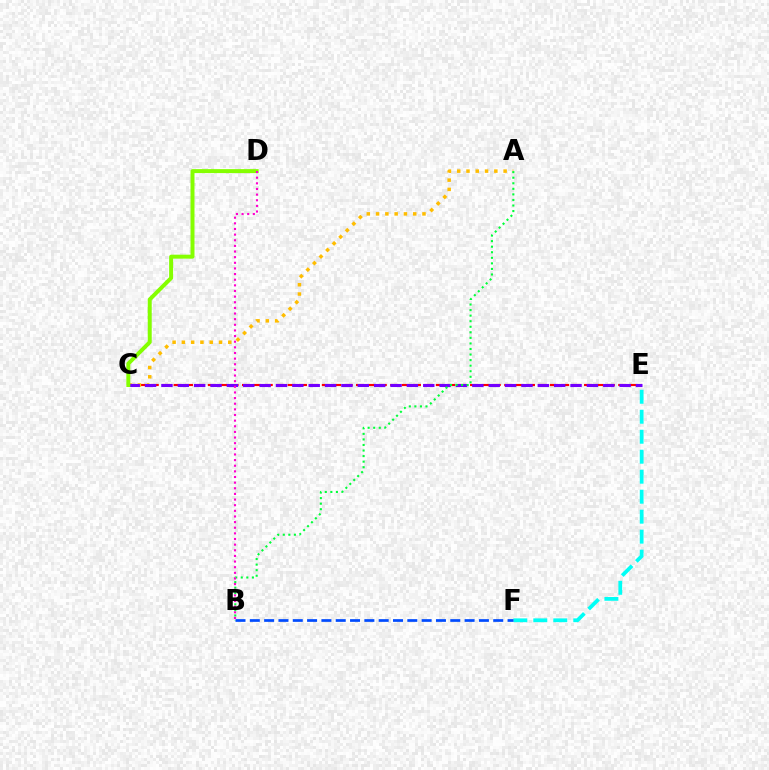{('C', 'E'): [{'color': '#ff0000', 'line_style': 'dashed', 'thickness': 1.55}, {'color': '#7200ff', 'line_style': 'dashed', 'thickness': 2.22}], ('A', 'C'): [{'color': '#ffbd00', 'line_style': 'dotted', 'thickness': 2.52}], ('C', 'D'): [{'color': '#84ff00', 'line_style': 'solid', 'thickness': 2.86}], ('E', 'F'): [{'color': '#00fff6', 'line_style': 'dashed', 'thickness': 2.72}], ('A', 'B'): [{'color': '#00ff39', 'line_style': 'dotted', 'thickness': 1.51}], ('B', 'D'): [{'color': '#ff00cf', 'line_style': 'dotted', 'thickness': 1.53}], ('B', 'F'): [{'color': '#004bff', 'line_style': 'dashed', 'thickness': 1.95}]}